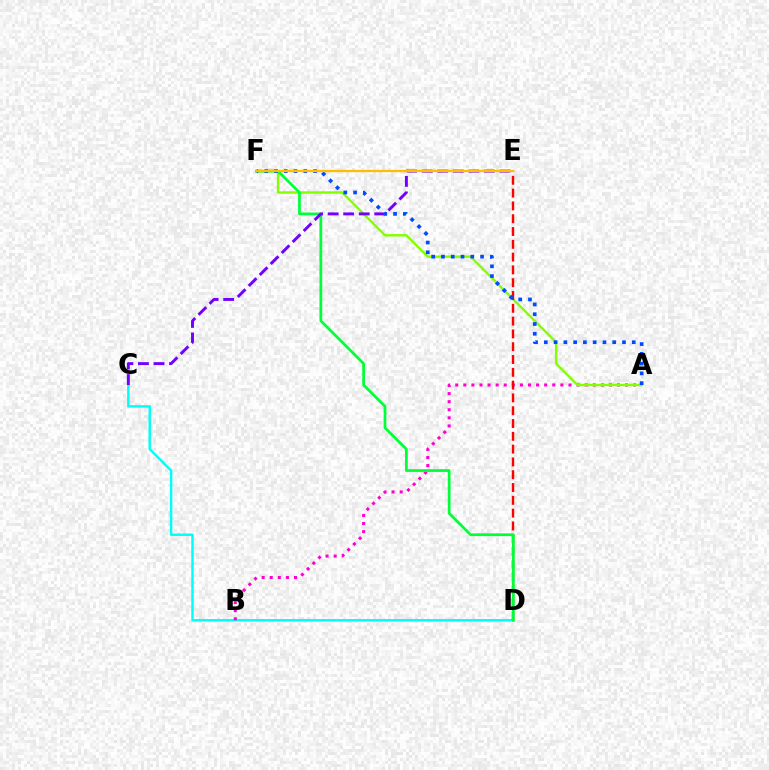{('C', 'D'): [{'color': '#00fff6', 'line_style': 'solid', 'thickness': 1.77}], ('A', 'B'): [{'color': '#ff00cf', 'line_style': 'dotted', 'thickness': 2.2}], ('A', 'F'): [{'color': '#84ff00', 'line_style': 'solid', 'thickness': 1.74}, {'color': '#004bff', 'line_style': 'dotted', 'thickness': 2.65}], ('D', 'E'): [{'color': '#ff0000', 'line_style': 'dashed', 'thickness': 1.74}], ('D', 'F'): [{'color': '#00ff39', 'line_style': 'solid', 'thickness': 1.97}], ('C', 'E'): [{'color': '#7200ff', 'line_style': 'dashed', 'thickness': 2.11}], ('E', 'F'): [{'color': '#ffbd00', 'line_style': 'solid', 'thickness': 1.65}]}